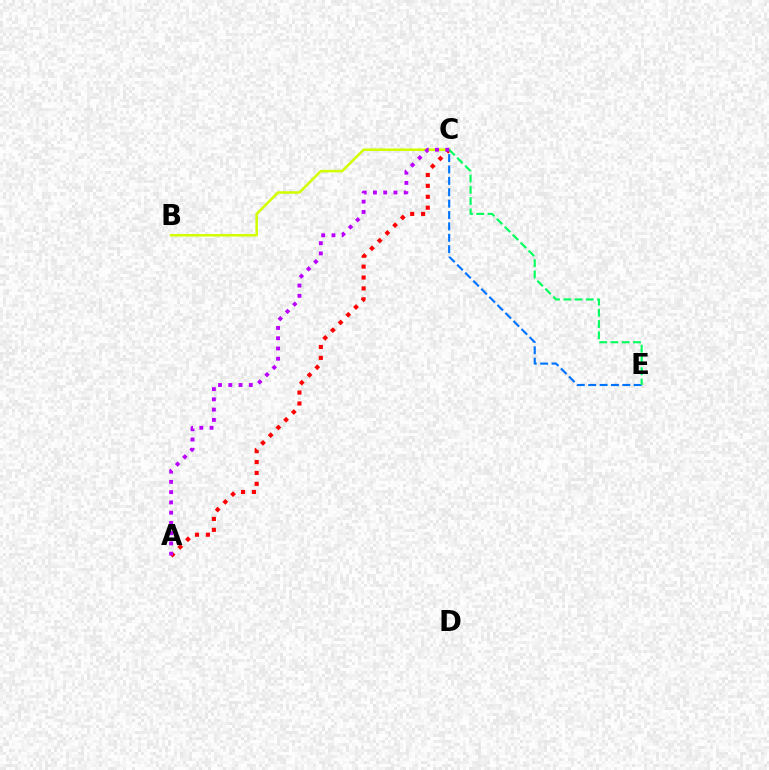{('A', 'C'): [{'color': '#ff0000', 'line_style': 'dotted', 'thickness': 2.96}, {'color': '#b900ff', 'line_style': 'dotted', 'thickness': 2.79}], ('C', 'E'): [{'color': '#0074ff', 'line_style': 'dashed', 'thickness': 1.55}, {'color': '#00ff5c', 'line_style': 'dashed', 'thickness': 1.53}], ('B', 'C'): [{'color': '#d1ff00', 'line_style': 'solid', 'thickness': 1.82}]}